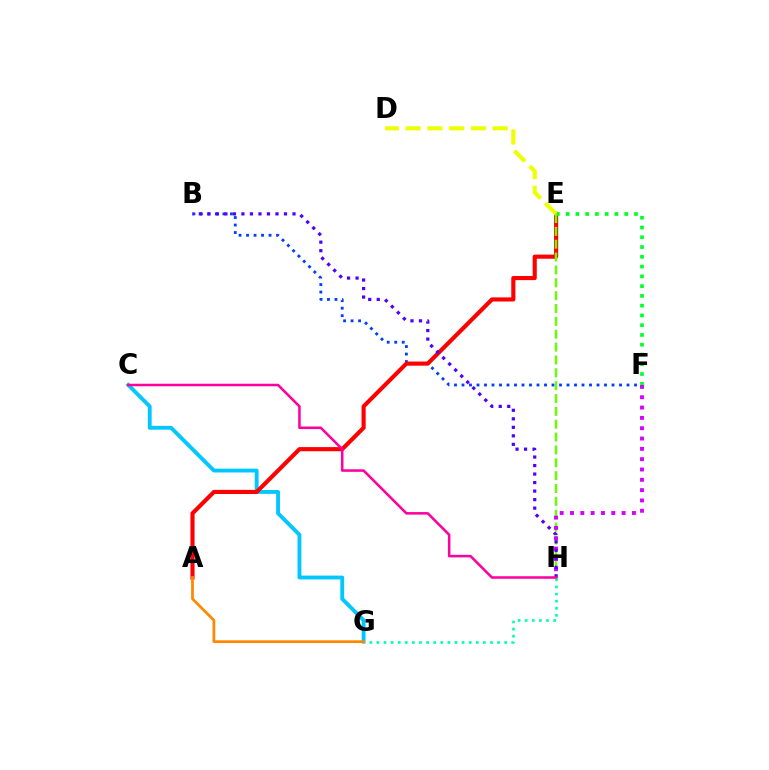{('G', 'H'): [{'color': '#00ffaf', 'line_style': 'dotted', 'thickness': 1.93}], ('B', 'F'): [{'color': '#003fff', 'line_style': 'dotted', 'thickness': 2.04}], ('C', 'G'): [{'color': '#00c7ff', 'line_style': 'solid', 'thickness': 2.77}], ('A', 'E'): [{'color': '#ff0000', 'line_style': 'solid', 'thickness': 2.97}], ('E', 'F'): [{'color': '#00ff27', 'line_style': 'dotted', 'thickness': 2.65}], ('E', 'H'): [{'color': '#66ff00', 'line_style': 'dashed', 'thickness': 1.75}], ('D', 'E'): [{'color': '#eeff00', 'line_style': 'dashed', 'thickness': 2.96}], ('A', 'G'): [{'color': '#ff8800', 'line_style': 'solid', 'thickness': 1.98}], ('F', 'H'): [{'color': '#d600ff', 'line_style': 'dotted', 'thickness': 2.8}], ('B', 'H'): [{'color': '#4f00ff', 'line_style': 'dotted', 'thickness': 2.31}], ('C', 'H'): [{'color': '#ff00a0', 'line_style': 'solid', 'thickness': 1.83}]}